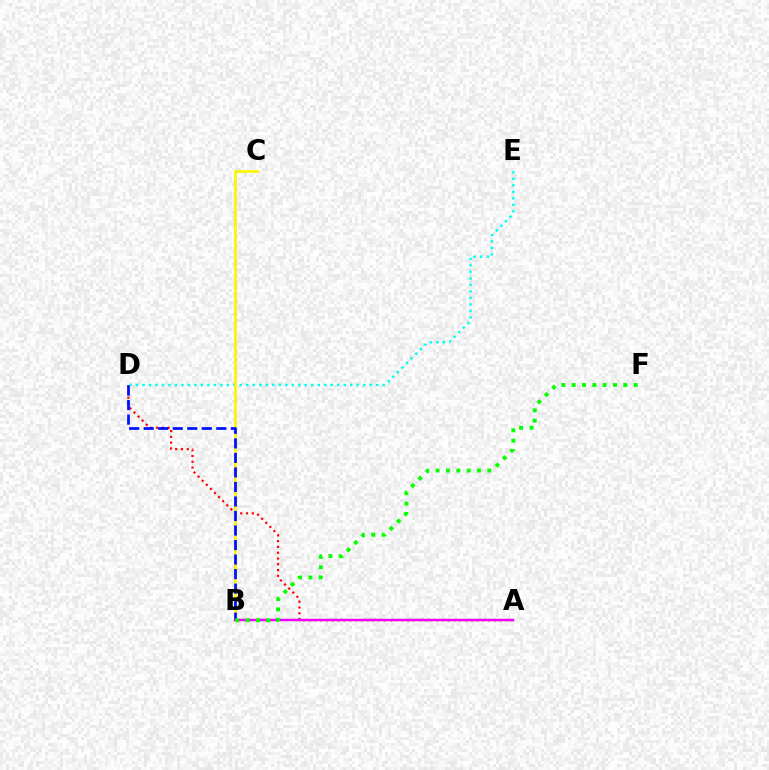{('A', 'D'): [{'color': '#ff0000', 'line_style': 'dotted', 'thickness': 1.57}], ('D', 'E'): [{'color': '#00fff6', 'line_style': 'dotted', 'thickness': 1.76}], ('B', 'C'): [{'color': '#fcf500', 'line_style': 'solid', 'thickness': 1.93}], ('B', 'D'): [{'color': '#0010ff', 'line_style': 'dashed', 'thickness': 1.97}], ('A', 'B'): [{'color': '#ee00ff', 'line_style': 'solid', 'thickness': 1.77}], ('B', 'F'): [{'color': '#08ff00', 'line_style': 'dotted', 'thickness': 2.81}]}